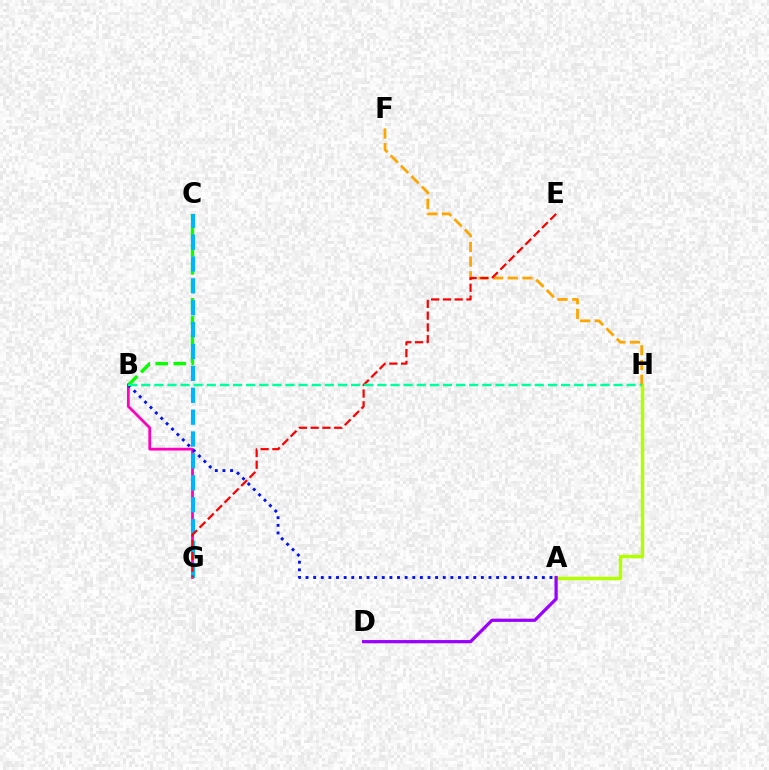{('A', 'H'): [{'color': '#b3ff00', 'line_style': 'solid', 'thickness': 2.5}], ('F', 'H'): [{'color': '#ffa500', 'line_style': 'dashed', 'thickness': 1.99}], ('B', 'C'): [{'color': '#08ff00', 'line_style': 'dashed', 'thickness': 2.45}], ('A', 'D'): [{'color': '#9b00ff', 'line_style': 'solid', 'thickness': 2.32}], ('B', 'G'): [{'color': '#ff00bd', 'line_style': 'solid', 'thickness': 1.98}], ('C', 'G'): [{'color': '#00b5ff', 'line_style': 'dashed', 'thickness': 2.97}], ('E', 'G'): [{'color': '#ff0000', 'line_style': 'dashed', 'thickness': 1.6}], ('A', 'B'): [{'color': '#0010ff', 'line_style': 'dotted', 'thickness': 2.07}], ('B', 'H'): [{'color': '#00ff9d', 'line_style': 'dashed', 'thickness': 1.78}]}